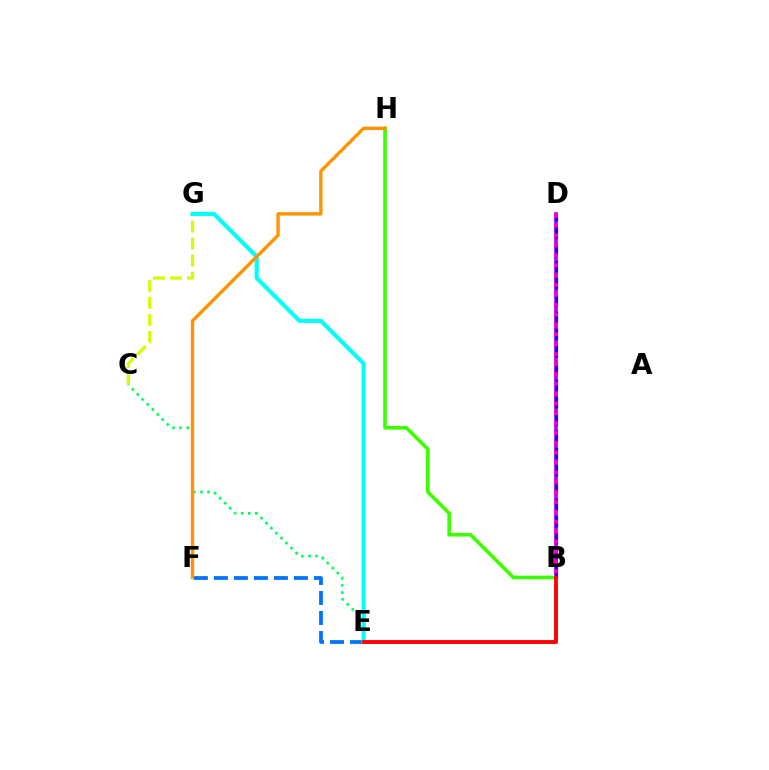{('C', 'G'): [{'color': '#d1ff00', 'line_style': 'dashed', 'thickness': 2.31}], ('C', 'E'): [{'color': '#00ff5c', 'line_style': 'dotted', 'thickness': 1.92}], ('E', 'F'): [{'color': '#0074ff', 'line_style': 'dashed', 'thickness': 2.72}], ('E', 'G'): [{'color': '#00fff6', 'line_style': 'solid', 'thickness': 2.96}], ('B', 'D'): [{'color': '#b900ff', 'line_style': 'solid', 'thickness': 2.67}, {'color': '#2500ff', 'line_style': 'dashed', 'thickness': 2.31}, {'color': '#ff00ac', 'line_style': 'dotted', 'thickness': 2.68}], ('B', 'H'): [{'color': '#3dff00', 'line_style': 'solid', 'thickness': 2.62}], ('B', 'E'): [{'color': '#ff0000', 'line_style': 'solid', 'thickness': 2.78}], ('F', 'H'): [{'color': '#ff9400', 'line_style': 'solid', 'thickness': 2.44}]}